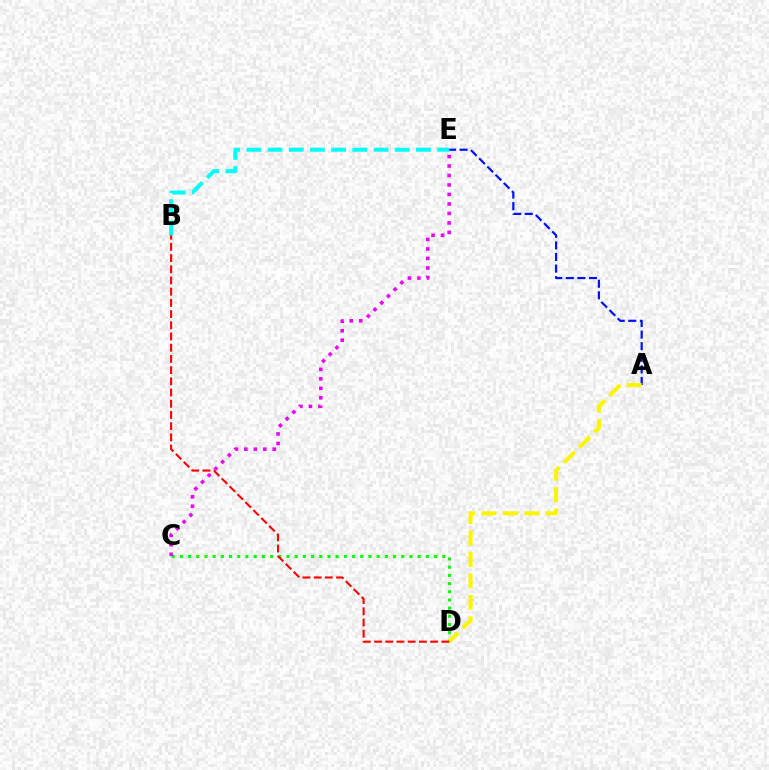{('A', 'E'): [{'color': '#0010ff', 'line_style': 'dashed', 'thickness': 1.57}], ('B', 'E'): [{'color': '#00fff6', 'line_style': 'dashed', 'thickness': 2.88}], ('C', 'D'): [{'color': '#08ff00', 'line_style': 'dotted', 'thickness': 2.23}], ('A', 'D'): [{'color': '#fcf500', 'line_style': 'dashed', 'thickness': 2.92}], ('B', 'D'): [{'color': '#ff0000', 'line_style': 'dashed', 'thickness': 1.52}], ('C', 'E'): [{'color': '#ee00ff', 'line_style': 'dotted', 'thickness': 2.58}]}